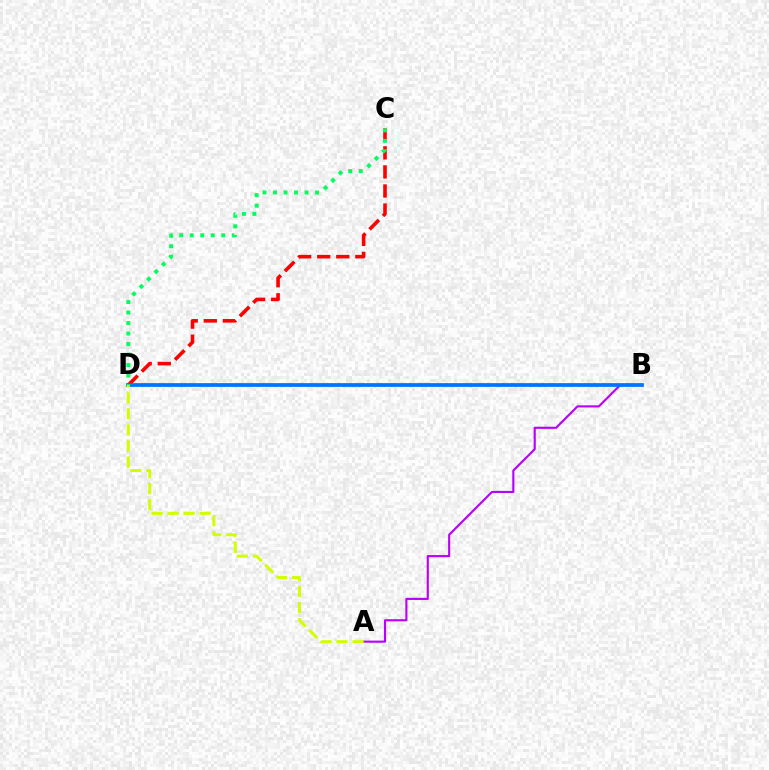{('C', 'D'): [{'color': '#ff0000', 'line_style': 'dashed', 'thickness': 2.59}, {'color': '#00ff5c', 'line_style': 'dotted', 'thickness': 2.85}], ('A', 'B'): [{'color': '#b900ff', 'line_style': 'solid', 'thickness': 1.53}], ('B', 'D'): [{'color': '#0074ff', 'line_style': 'solid', 'thickness': 2.69}], ('A', 'D'): [{'color': '#d1ff00', 'line_style': 'dashed', 'thickness': 2.18}]}